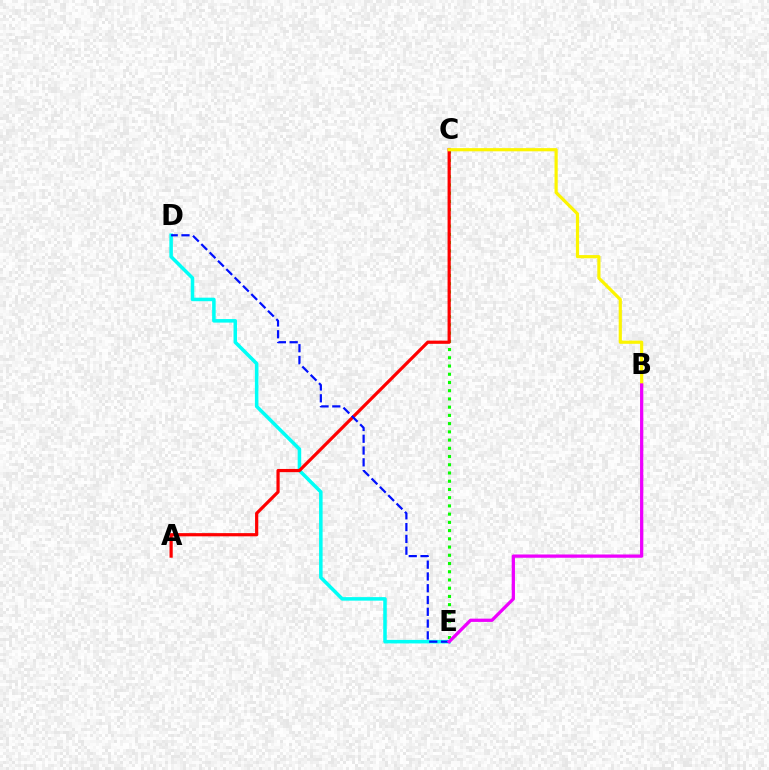{('D', 'E'): [{'color': '#00fff6', 'line_style': 'solid', 'thickness': 2.54}, {'color': '#0010ff', 'line_style': 'dashed', 'thickness': 1.6}], ('C', 'E'): [{'color': '#08ff00', 'line_style': 'dotted', 'thickness': 2.24}], ('A', 'C'): [{'color': '#ff0000', 'line_style': 'solid', 'thickness': 2.3}], ('B', 'C'): [{'color': '#fcf500', 'line_style': 'solid', 'thickness': 2.29}], ('B', 'E'): [{'color': '#ee00ff', 'line_style': 'solid', 'thickness': 2.35}]}